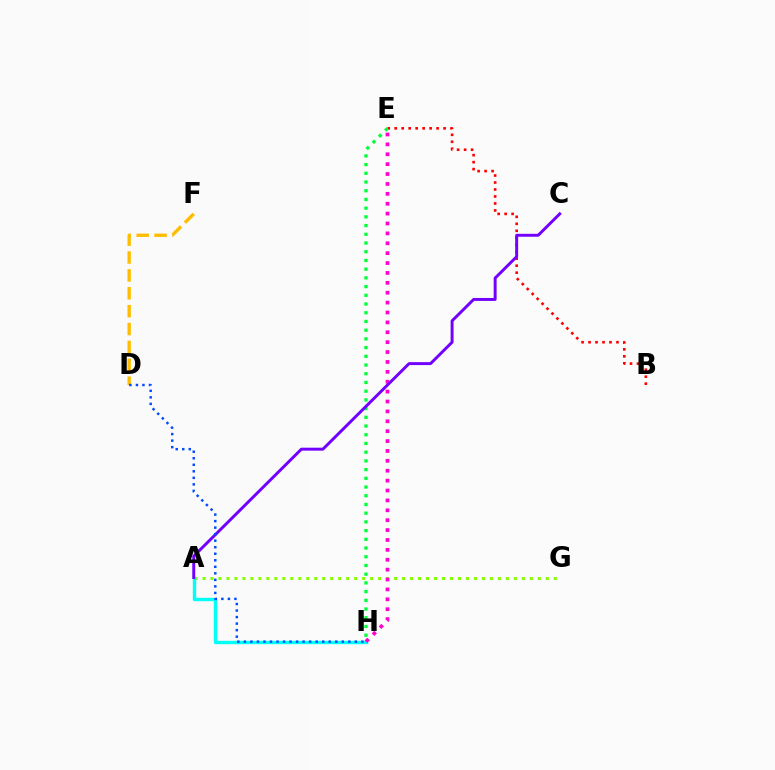{('B', 'E'): [{'color': '#ff0000', 'line_style': 'dotted', 'thickness': 1.9}], ('D', 'F'): [{'color': '#ffbd00', 'line_style': 'dashed', 'thickness': 2.43}], ('A', 'G'): [{'color': '#84ff00', 'line_style': 'dotted', 'thickness': 2.17}], ('A', 'H'): [{'color': '#00fff6', 'line_style': 'solid', 'thickness': 2.44}], ('E', 'H'): [{'color': '#ff00cf', 'line_style': 'dotted', 'thickness': 2.69}, {'color': '#00ff39', 'line_style': 'dotted', 'thickness': 2.37}], ('A', 'C'): [{'color': '#7200ff', 'line_style': 'solid', 'thickness': 2.12}], ('D', 'H'): [{'color': '#004bff', 'line_style': 'dotted', 'thickness': 1.77}]}